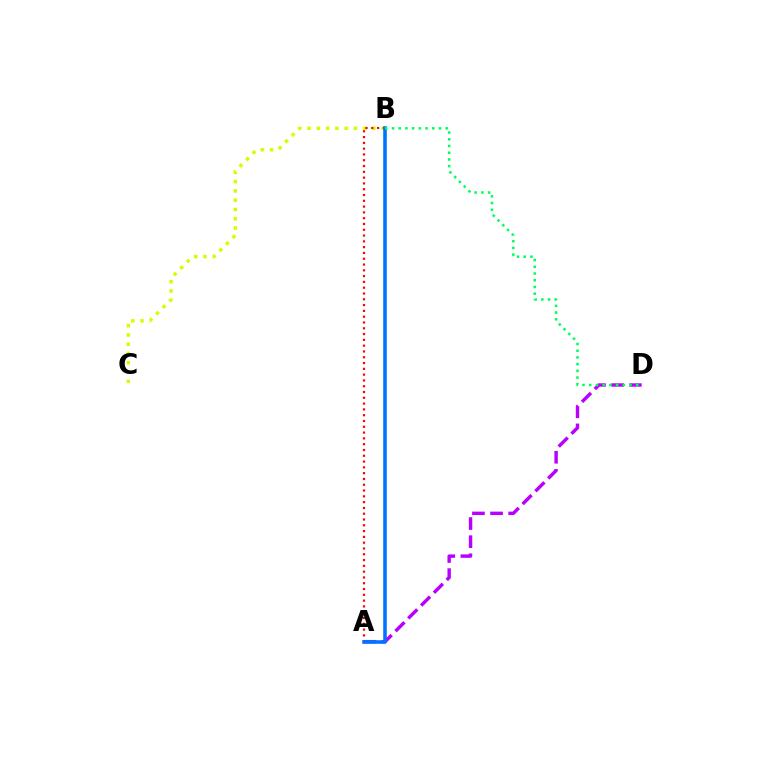{('B', 'C'): [{'color': '#d1ff00', 'line_style': 'dotted', 'thickness': 2.52}], ('A', 'B'): [{'color': '#ff0000', 'line_style': 'dotted', 'thickness': 1.57}, {'color': '#0074ff', 'line_style': 'solid', 'thickness': 2.57}], ('A', 'D'): [{'color': '#b900ff', 'line_style': 'dashed', 'thickness': 2.46}], ('B', 'D'): [{'color': '#00ff5c', 'line_style': 'dotted', 'thickness': 1.82}]}